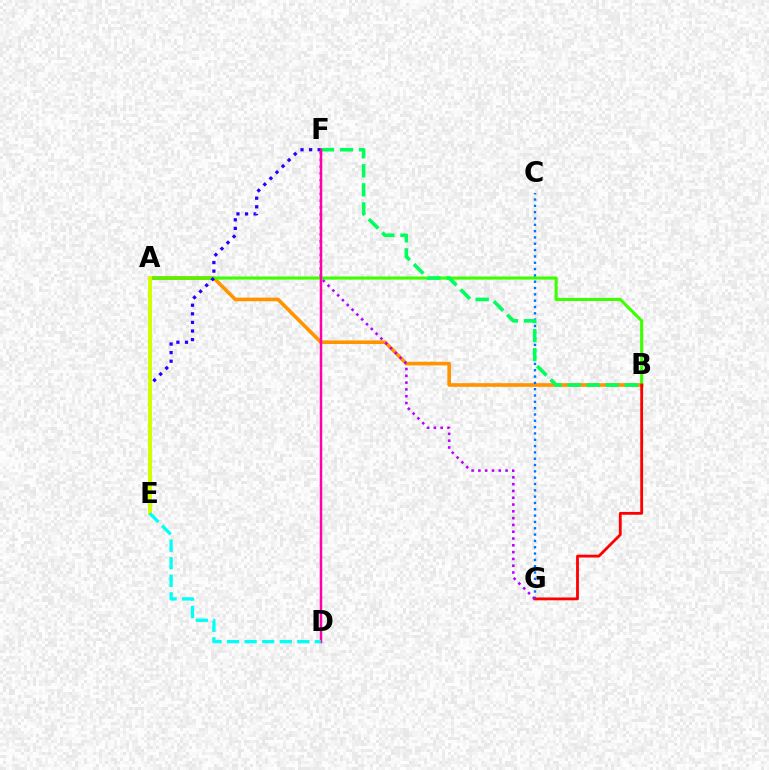{('A', 'B'): [{'color': '#ff9400', 'line_style': 'solid', 'thickness': 2.61}, {'color': '#3dff00', 'line_style': 'solid', 'thickness': 2.23}], ('C', 'G'): [{'color': '#0074ff', 'line_style': 'dotted', 'thickness': 1.72}], ('B', 'F'): [{'color': '#00ff5c', 'line_style': 'dashed', 'thickness': 2.59}], ('B', 'G'): [{'color': '#ff0000', 'line_style': 'solid', 'thickness': 2.03}], ('E', 'F'): [{'color': '#2500ff', 'line_style': 'dotted', 'thickness': 2.34}], ('F', 'G'): [{'color': '#b900ff', 'line_style': 'dotted', 'thickness': 1.85}], ('A', 'E'): [{'color': '#d1ff00', 'line_style': 'solid', 'thickness': 2.88}], ('D', 'F'): [{'color': '#ff00ac', 'line_style': 'solid', 'thickness': 1.78}], ('D', 'E'): [{'color': '#00fff6', 'line_style': 'dashed', 'thickness': 2.38}]}